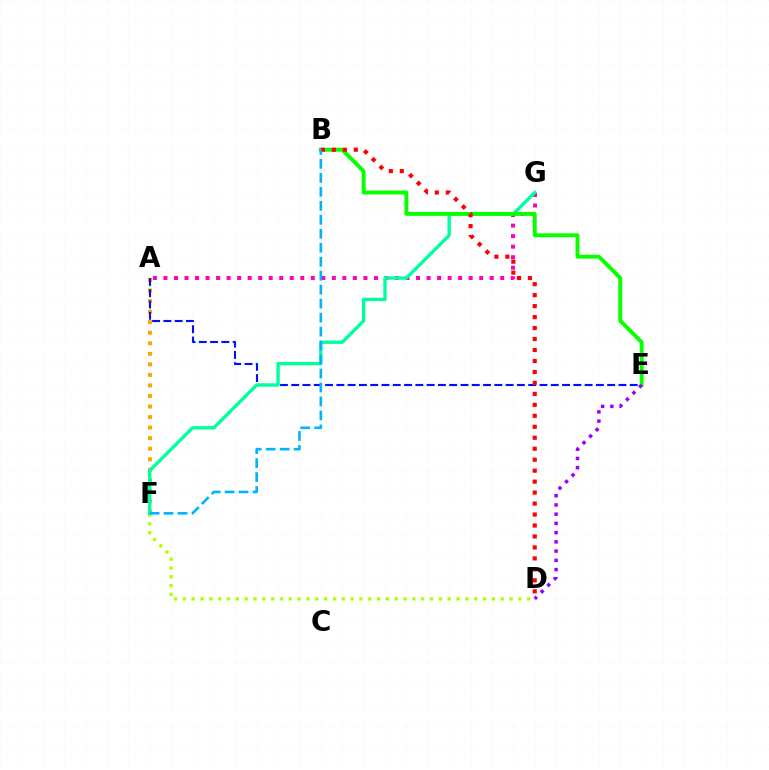{('A', 'F'): [{'color': '#ffa500', 'line_style': 'dotted', 'thickness': 2.87}], ('A', 'E'): [{'color': '#0010ff', 'line_style': 'dashed', 'thickness': 1.53}], ('D', 'F'): [{'color': '#b3ff00', 'line_style': 'dotted', 'thickness': 2.4}], ('A', 'G'): [{'color': '#ff00bd', 'line_style': 'dotted', 'thickness': 2.86}], ('F', 'G'): [{'color': '#00ff9d', 'line_style': 'solid', 'thickness': 2.42}], ('B', 'E'): [{'color': '#08ff00', 'line_style': 'solid', 'thickness': 2.82}], ('B', 'D'): [{'color': '#ff0000', 'line_style': 'dotted', 'thickness': 2.98}], ('D', 'E'): [{'color': '#9b00ff', 'line_style': 'dotted', 'thickness': 2.51}], ('B', 'F'): [{'color': '#00b5ff', 'line_style': 'dashed', 'thickness': 1.9}]}